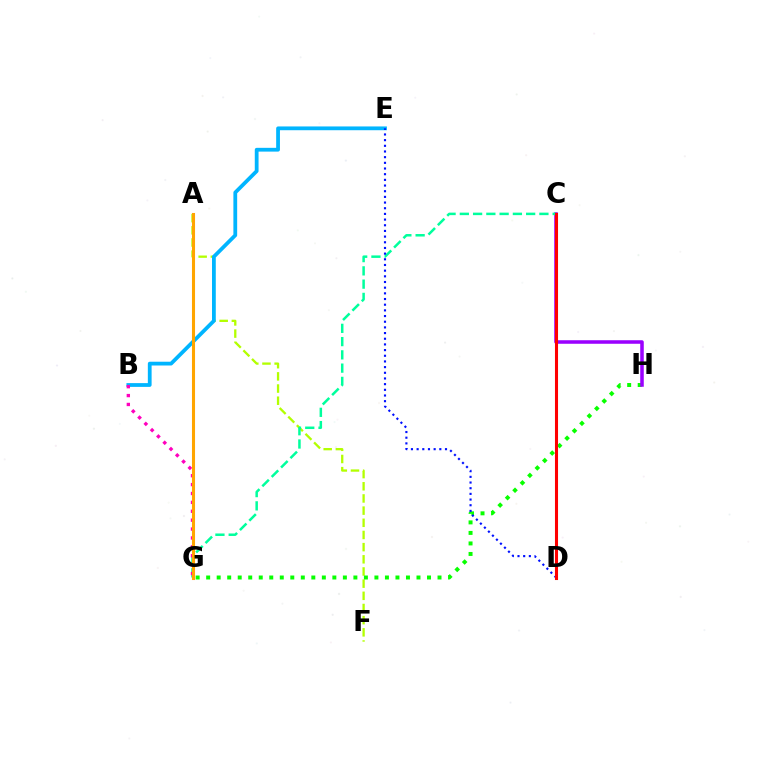{('A', 'F'): [{'color': '#b3ff00', 'line_style': 'dashed', 'thickness': 1.65}], ('G', 'H'): [{'color': '#08ff00', 'line_style': 'dotted', 'thickness': 2.86}], ('C', 'H'): [{'color': '#9b00ff', 'line_style': 'solid', 'thickness': 2.55}], ('B', 'E'): [{'color': '#00b5ff', 'line_style': 'solid', 'thickness': 2.72}], ('C', 'G'): [{'color': '#00ff9d', 'line_style': 'dashed', 'thickness': 1.8}], ('D', 'E'): [{'color': '#0010ff', 'line_style': 'dotted', 'thickness': 1.54}], ('B', 'G'): [{'color': '#ff00bd', 'line_style': 'dotted', 'thickness': 2.42}], ('A', 'G'): [{'color': '#ffa500', 'line_style': 'solid', 'thickness': 2.21}], ('C', 'D'): [{'color': '#ff0000', 'line_style': 'solid', 'thickness': 2.21}]}